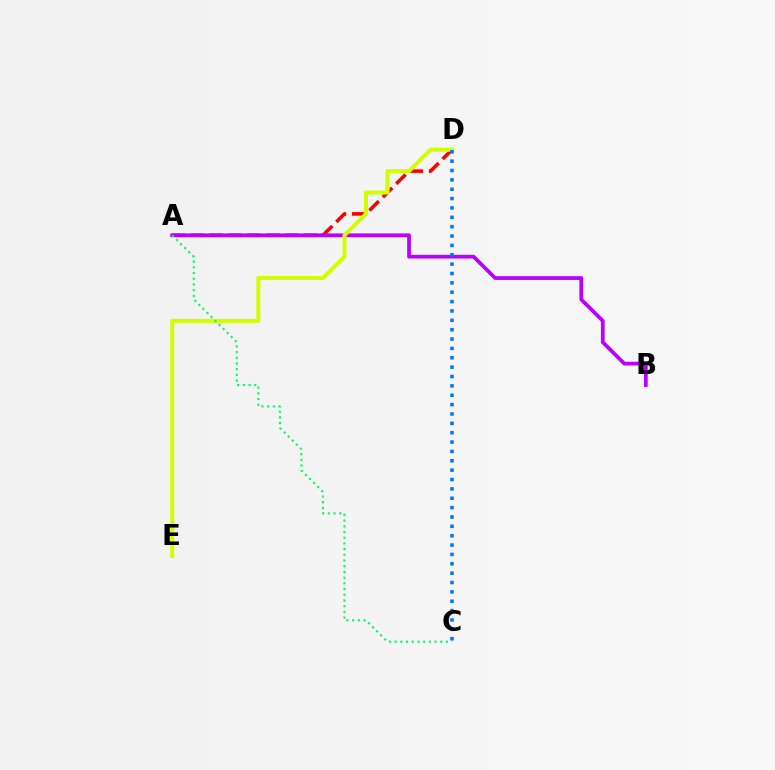{('A', 'D'): [{'color': '#ff0000', 'line_style': 'dashed', 'thickness': 2.57}], ('A', 'B'): [{'color': '#b900ff', 'line_style': 'solid', 'thickness': 2.7}], ('D', 'E'): [{'color': '#d1ff00', 'line_style': 'solid', 'thickness': 2.88}], ('A', 'C'): [{'color': '#00ff5c', 'line_style': 'dotted', 'thickness': 1.55}], ('C', 'D'): [{'color': '#0074ff', 'line_style': 'dotted', 'thickness': 2.54}]}